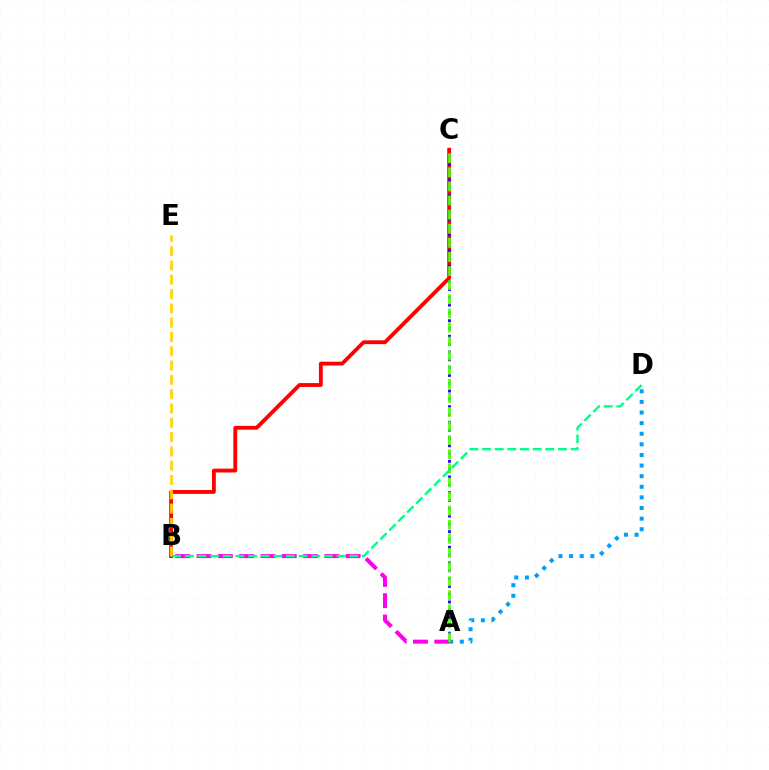{('A', 'B'): [{'color': '#ff00ed', 'line_style': 'dashed', 'thickness': 2.89}], ('B', 'C'): [{'color': '#ff0000', 'line_style': 'solid', 'thickness': 2.76}], ('A', 'D'): [{'color': '#009eff', 'line_style': 'dotted', 'thickness': 2.88}], ('B', 'E'): [{'color': '#ffd500', 'line_style': 'dashed', 'thickness': 1.94}], ('A', 'C'): [{'color': '#3700ff', 'line_style': 'dotted', 'thickness': 2.12}, {'color': '#4fff00', 'line_style': 'dashed', 'thickness': 1.92}], ('B', 'D'): [{'color': '#00ff86', 'line_style': 'dashed', 'thickness': 1.72}]}